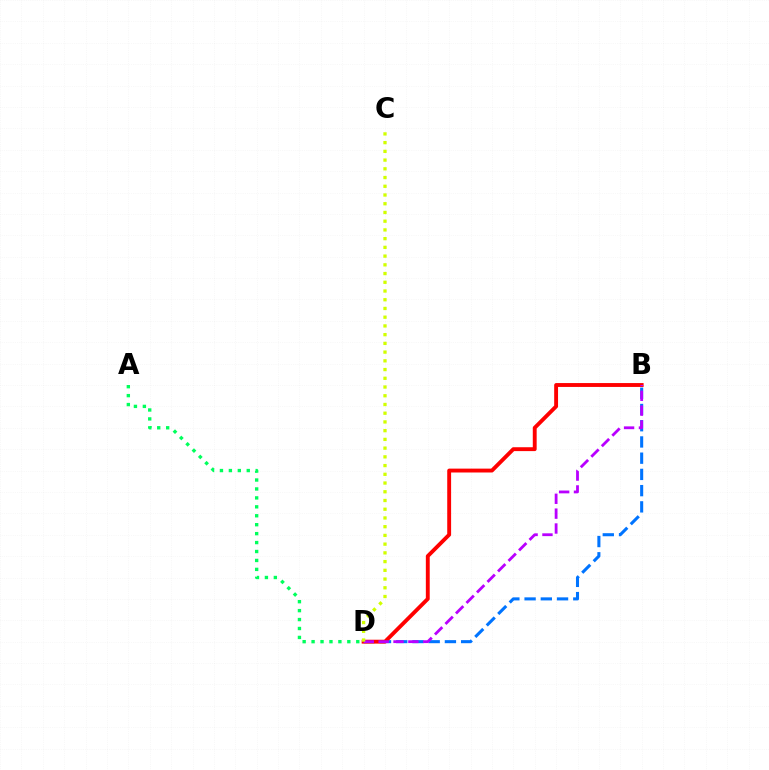{('B', 'D'): [{'color': '#0074ff', 'line_style': 'dashed', 'thickness': 2.2}, {'color': '#ff0000', 'line_style': 'solid', 'thickness': 2.79}, {'color': '#b900ff', 'line_style': 'dashed', 'thickness': 2.02}], ('A', 'D'): [{'color': '#00ff5c', 'line_style': 'dotted', 'thickness': 2.43}], ('C', 'D'): [{'color': '#d1ff00', 'line_style': 'dotted', 'thickness': 2.37}]}